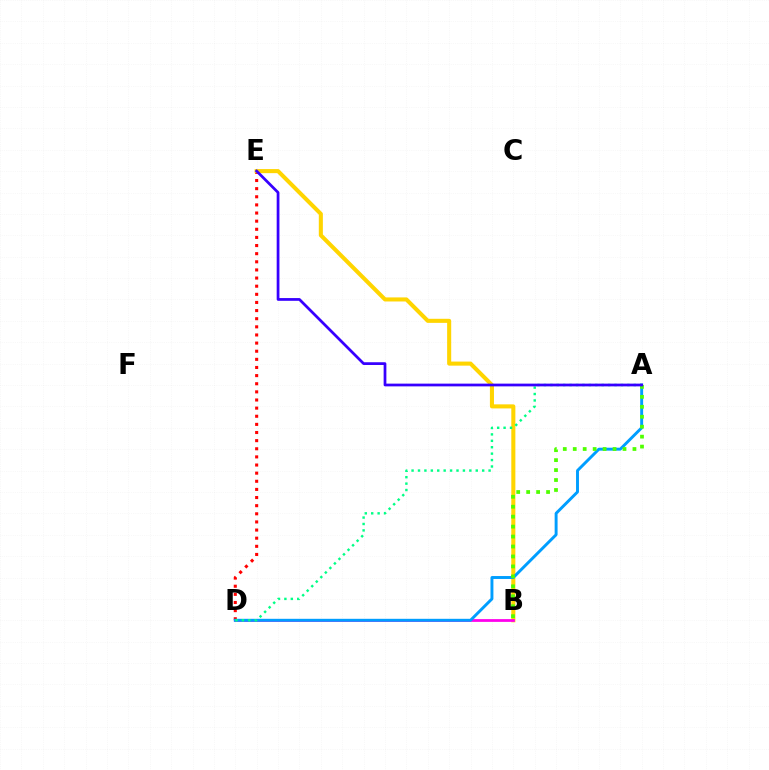{('D', 'E'): [{'color': '#ff0000', 'line_style': 'dotted', 'thickness': 2.21}], ('B', 'E'): [{'color': '#ffd500', 'line_style': 'solid', 'thickness': 2.93}], ('B', 'D'): [{'color': '#ff00ed', 'line_style': 'solid', 'thickness': 1.99}], ('A', 'D'): [{'color': '#009eff', 'line_style': 'solid', 'thickness': 2.11}, {'color': '#00ff86', 'line_style': 'dotted', 'thickness': 1.74}], ('A', 'B'): [{'color': '#4fff00', 'line_style': 'dotted', 'thickness': 2.7}], ('A', 'E'): [{'color': '#3700ff', 'line_style': 'solid', 'thickness': 1.98}]}